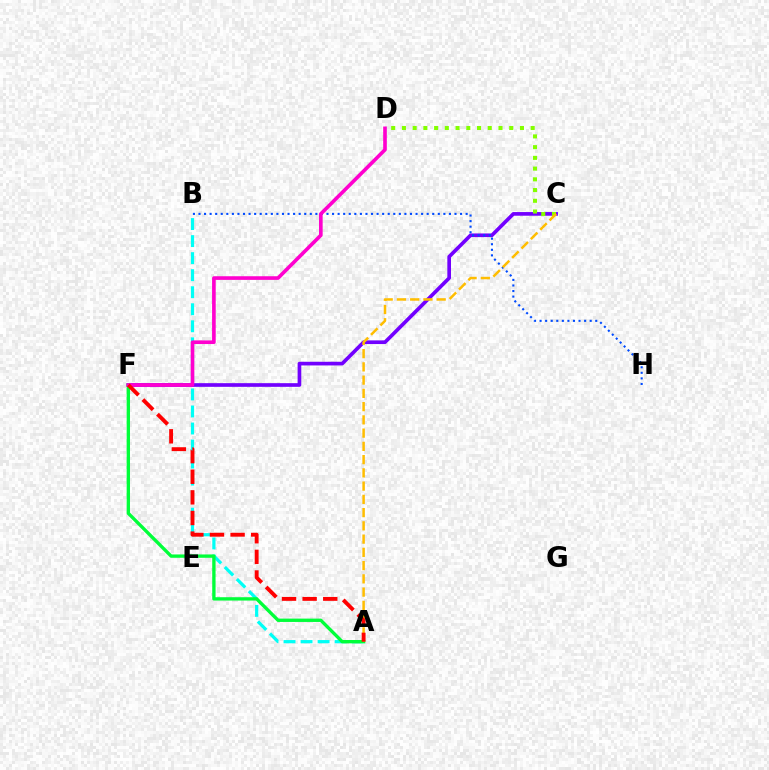{('C', 'F'): [{'color': '#7200ff', 'line_style': 'solid', 'thickness': 2.64}], ('A', 'B'): [{'color': '#00fff6', 'line_style': 'dashed', 'thickness': 2.31}], ('C', 'D'): [{'color': '#84ff00', 'line_style': 'dotted', 'thickness': 2.92}], ('B', 'H'): [{'color': '#004bff', 'line_style': 'dotted', 'thickness': 1.51}], ('A', 'F'): [{'color': '#00ff39', 'line_style': 'solid', 'thickness': 2.41}, {'color': '#ff0000', 'line_style': 'dashed', 'thickness': 2.8}], ('A', 'C'): [{'color': '#ffbd00', 'line_style': 'dashed', 'thickness': 1.8}], ('D', 'F'): [{'color': '#ff00cf', 'line_style': 'solid', 'thickness': 2.62}]}